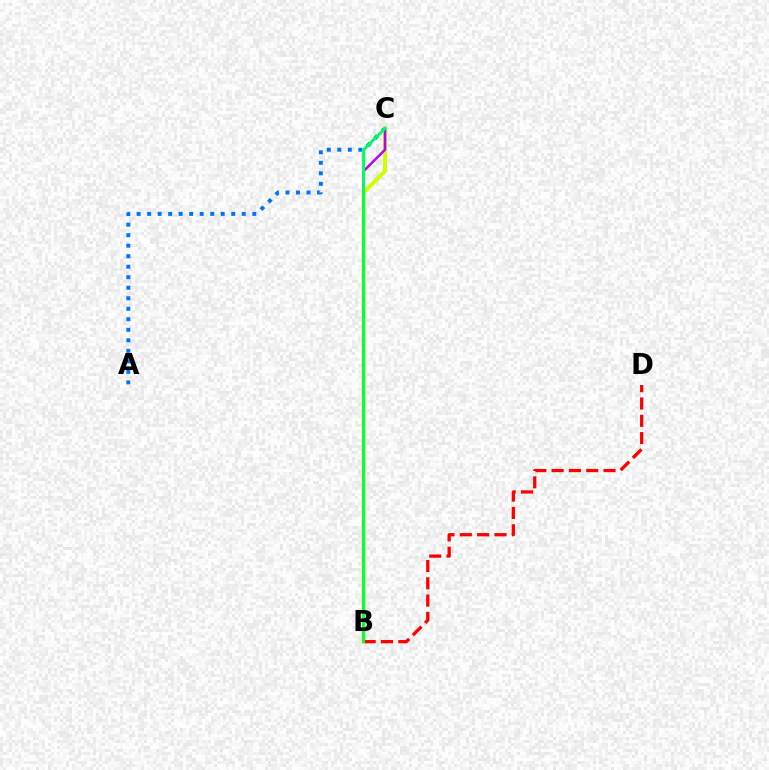{('A', 'C'): [{'color': '#0074ff', 'line_style': 'dotted', 'thickness': 2.86}], ('B', 'C'): [{'color': '#d1ff00', 'line_style': 'solid', 'thickness': 2.85}, {'color': '#b900ff', 'line_style': 'solid', 'thickness': 1.8}, {'color': '#00ff5c', 'line_style': 'solid', 'thickness': 2.13}], ('B', 'D'): [{'color': '#ff0000', 'line_style': 'dashed', 'thickness': 2.35}]}